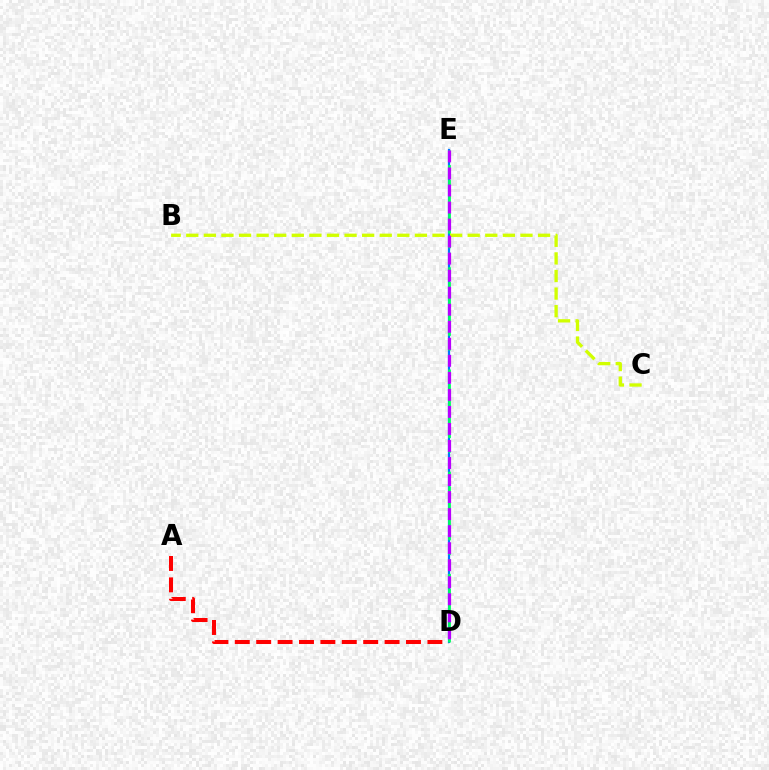{('A', 'D'): [{'color': '#ff0000', 'line_style': 'dashed', 'thickness': 2.91}], ('D', 'E'): [{'color': '#0074ff', 'line_style': 'solid', 'thickness': 1.6}, {'color': '#00ff5c', 'line_style': 'dashed', 'thickness': 1.98}, {'color': '#b900ff', 'line_style': 'dashed', 'thickness': 2.31}], ('B', 'C'): [{'color': '#d1ff00', 'line_style': 'dashed', 'thickness': 2.39}]}